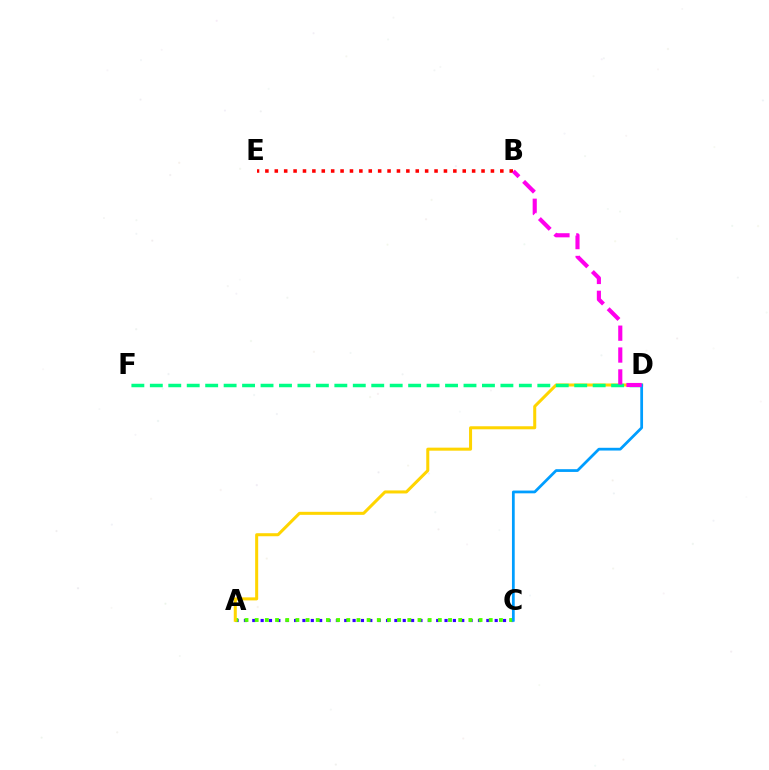{('A', 'C'): [{'color': '#3700ff', 'line_style': 'dotted', 'thickness': 2.27}, {'color': '#4fff00', 'line_style': 'dotted', 'thickness': 2.76}], ('A', 'D'): [{'color': '#ffd500', 'line_style': 'solid', 'thickness': 2.18}], ('D', 'F'): [{'color': '#00ff86', 'line_style': 'dashed', 'thickness': 2.51}], ('B', 'E'): [{'color': '#ff0000', 'line_style': 'dotted', 'thickness': 2.55}], ('C', 'D'): [{'color': '#009eff', 'line_style': 'solid', 'thickness': 1.98}], ('B', 'D'): [{'color': '#ff00ed', 'line_style': 'dashed', 'thickness': 2.97}]}